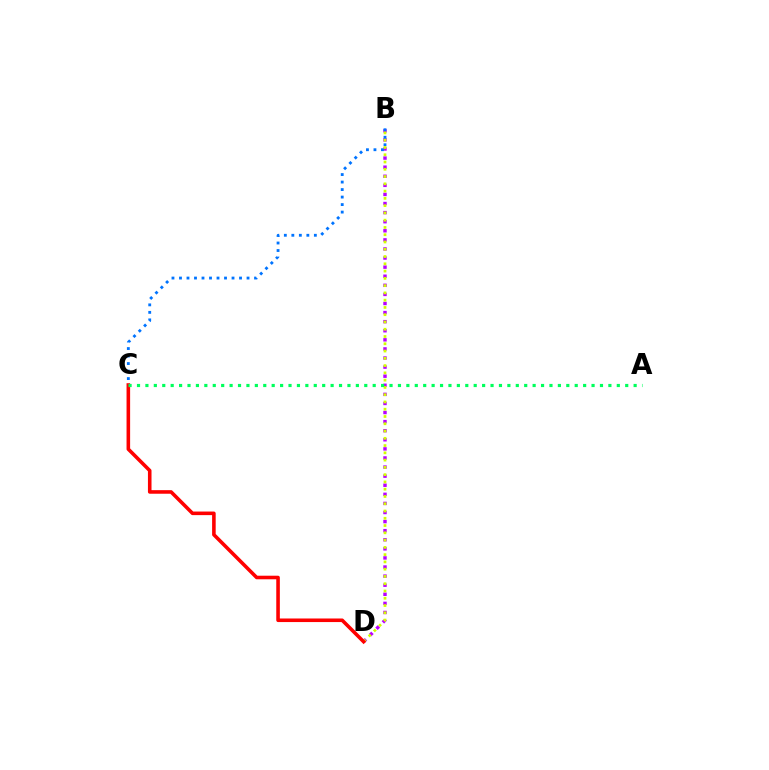{('B', 'D'): [{'color': '#b900ff', 'line_style': 'dotted', 'thickness': 2.47}, {'color': '#d1ff00', 'line_style': 'dotted', 'thickness': 1.98}], ('B', 'C'): [{'color': '#0074ff', 'line_style': 'dotted', 'thickness': 2.04}], ('C', 'D'): [{'color': '#ff0000', 'line_style': 'solid', 'thickness': 2.58}], ('A', 'C'): [{'color': '#00ff5c', 'line_style': 'dotted', 'thickness': 2.29}]}